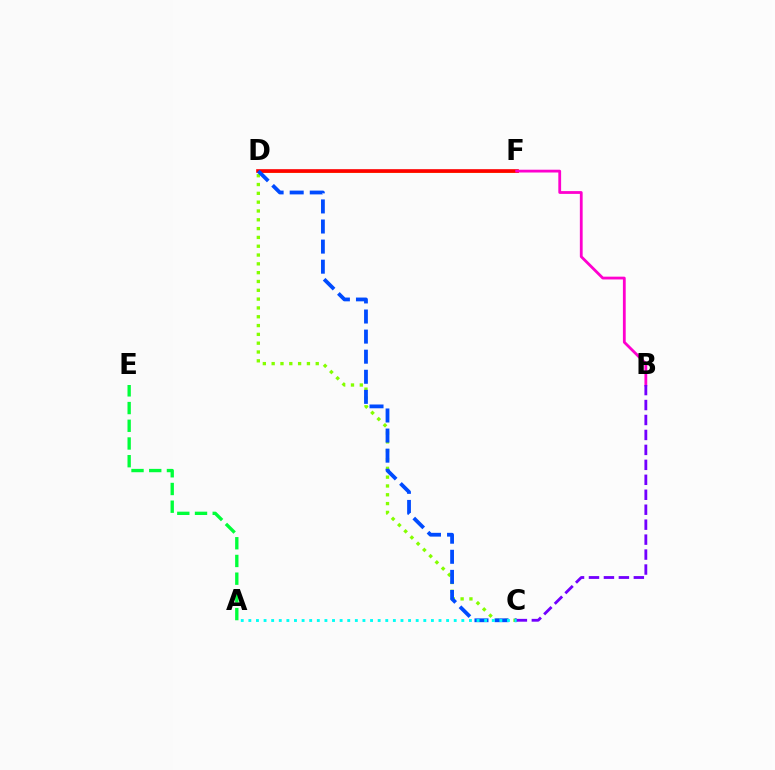{('A', 'E'): [{'color': '#00ff39', 'line_style': 'dashed', 'thickness': 2.41}], ('C', 'D'): [{'color': '#84ff00', 'line_style': 'dotted', 'thickness': 2.39}, {'color': '#004bff', 'line_style': 'dashed', 'thickness': 2.73}], ('D', 'F'): [{'color': '#ffbd00', 'line_style': 'solid', 'thickness': 2.14}, {'color': '#ff0000', 'line_style': 'solid', 'thickness': 2.62}], ('B', 'F'): [{'color': '#ff00cf', 'line_style': 'solid', 'thickness': 2.01}], ('A', 'C'): [{'color': '#00fff6', 'line_style': 'dotted', 'thickness': 2.07}], ('B', 'C'): [{'color': '#7200ff', 'line_style': 'dashed', 'thickness': 2.03}]}